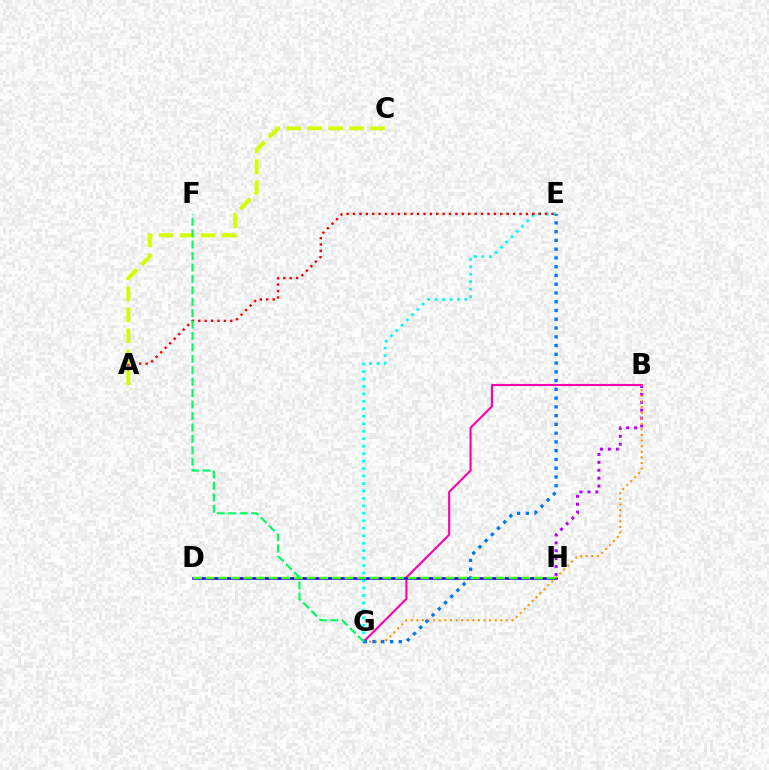{('E', 'G'): [{'color': '#00fff6', 'line_style': 'dotted', 'thickness': 2.03}, {'color': '#0074ff', 'line_style': 'dotted', 'thickness': 2.38}], ('B', 'H'): [{'color': '#b900ff', 'line_style': 'dotted', 'thickness': 2.15}], ('A', 'E'): [{'color': '#ff0000', 'line_style': 'dotted', 'thickness': 1.74}], ('A', 'C'): [{'color': '#d1ff00', 'line_style': 'dashed', 'thickness': 2.85}], ('B', 'G'): [{'color': '#ff00ac', 'line_style': 'solid', 'thickness': 1.52}, {'color': '#ff9400', 'line_style': 'dotted', 'thickness': 1.52}], ('D', 'H'): [{'color': '#2500ff', 'line_style': 'solid', 'thickness': 1.9}, {'color': '#3dff00', 'line_style': 'dashed', 'thickness': 1.72}], ('F', 'G'): [{'color': '#00ff5c', 'line_style': 'dashed', 'thickness': 1.55}]}